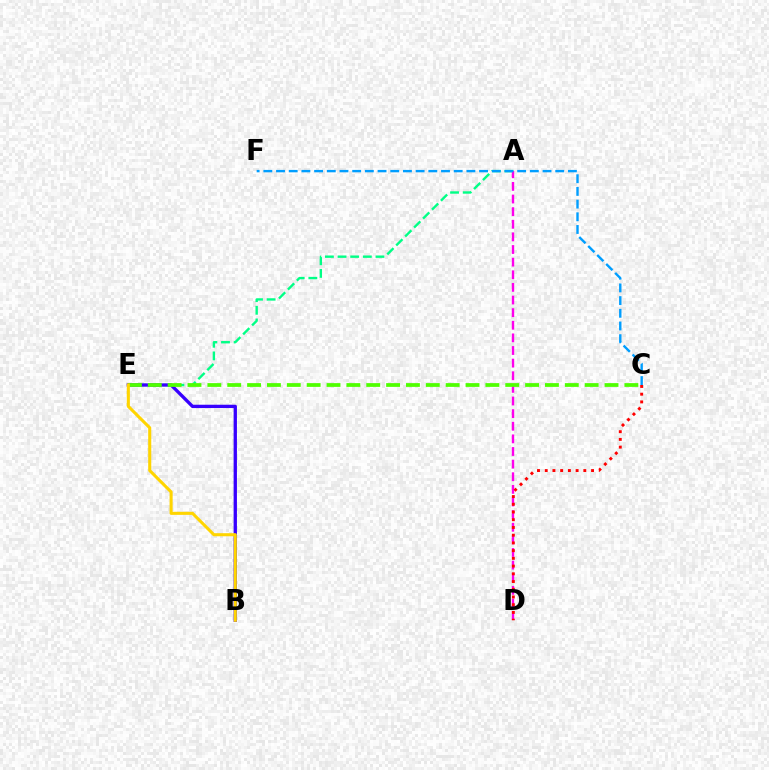{('A', 'E'): [{'color': '#00ff86', 'line_style': 'dashed', 'thickness': 1.72}], ('A', 'D'): [{'color': '#ff00ed', 'line_style': 'dashed', 'thickness': 1.71}], ('C', 'F'): [{'color': '#009eff', 'line_style': 'dashed', 'thickness': 1.72}], ('B', 'E'): [{'color': '#3700ff', 'line_style': 'solid', 'thickness': 2.39}, {'color': '#ffd500', 'line_style': 'solid', 'thickness': 2.21}], ('C', 'E'): [{'color': '#4fff00', 'line_style': 'dashed', 'thickness': 2.7}], ('C', 'D'): [{'color': '#ff0000', 'line_style': 'dotted', 'thickness': 2.1}]}